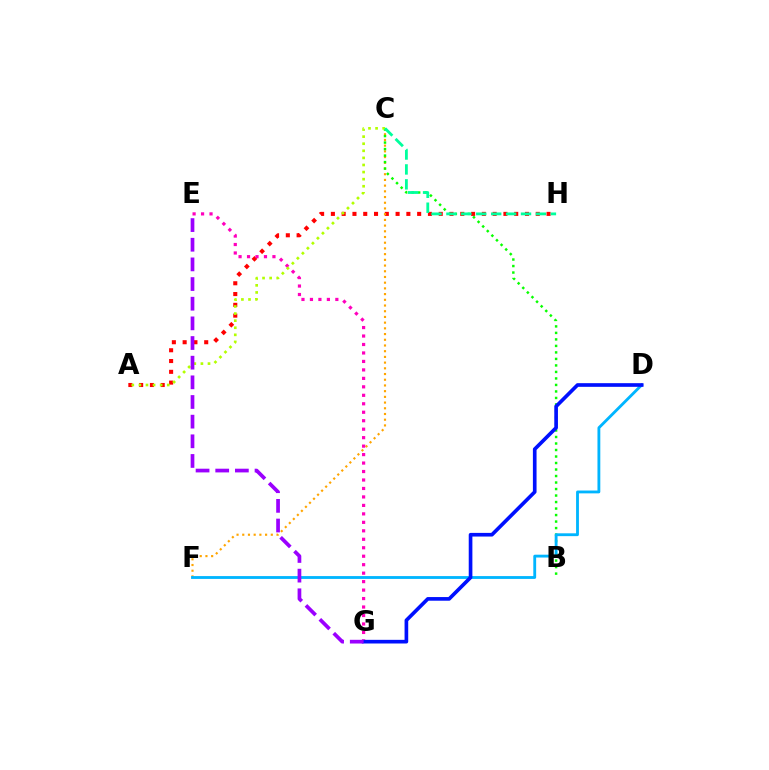{('A', 'H'): [{'color': '#ff0000', 'line_style': 'dotted', 'thickness': 2.93}], ('C', 'F'): [{'color': '#ffa500', 'line_style': 'dotted', 'thickness': 1.55}], ('B', 'C'): [{'color': '#08ff00', 'line_style': 'dotted', 'thickness': 1.77}], ('D', 'F'): [{'color': '#00b5ff', 'line_style': 'solid', 'thickness': 2.04}], ('E', 'G'): [{'color': '#ff00bd', 'line_style': 'dotted', 'thickness': 2.3}, {'color': '#9b00ff', 'line_style': 'dashed', 'thickness': 2.67}], ('A', 'C'): [{'color': '#b3ff00', 'line_style': 'dotted', 'thickness': 1.93}], ('D', 'G'): [{'color': '#0010ff', 'line_style': 'solid', 'thickness': 2.63}], ('C', 'H'): [{'color': '#00ff9d', 'line_style': 'dashed', 'thickness': 2.03}]}